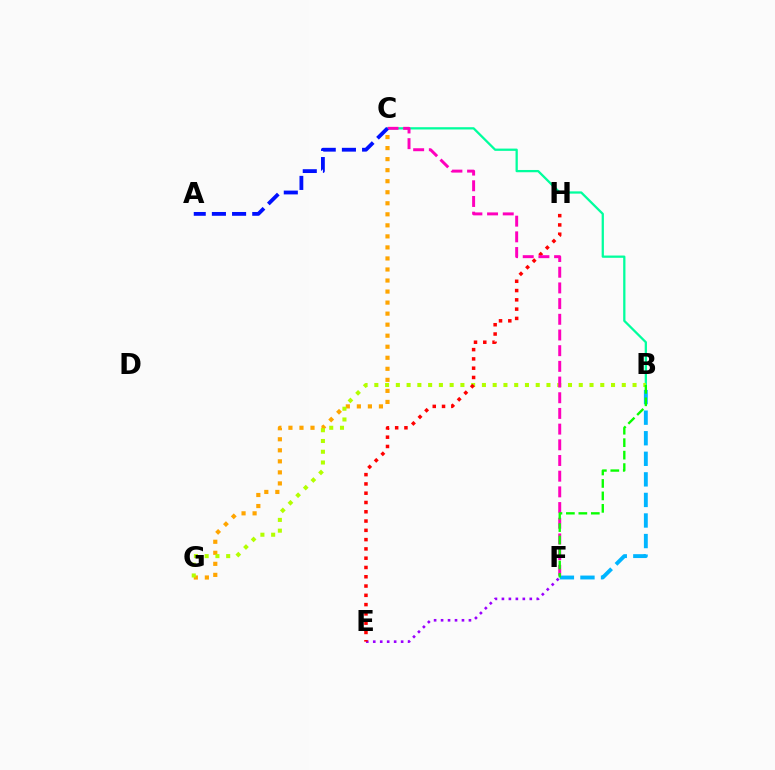{('E', 'F'): [{'color': '#9b00ff', 'line_style': 'dotted', 'thickness': 1.89}], ('C', 'G'): [{'color': '#ffa500', 'line_style': 'dotted', 'thickness': 3.0}], ('B', 'C'): [{'color': '#00ff9d', 'line_style': 'solid', 'thickness': 1.63}], ('B', 'F'): [{'color': '#00b5ff', 'line_style': 'dashed', 'thickness': 2.79}, {'color': '#08ff00', 'line_style': 'dashed', 'thickness': 1.69}], ('B', 'G'): [{'color': '#b3ff00', 'line_style': 'dotted', 'thickness': 2.92}], ('E', 'H'): [{'color': '#ff0000', 'line_style': 'dotted', 'thickness': 2.52}], ('C', 'F'): [{'color': '#ff00bd', 'line_style': 'dashed', 'thickness': 2.13}], ('A', 'C'): [{'color': '#0010ff', 'line_style': 'dashed', 'thickness': 2.74}]}